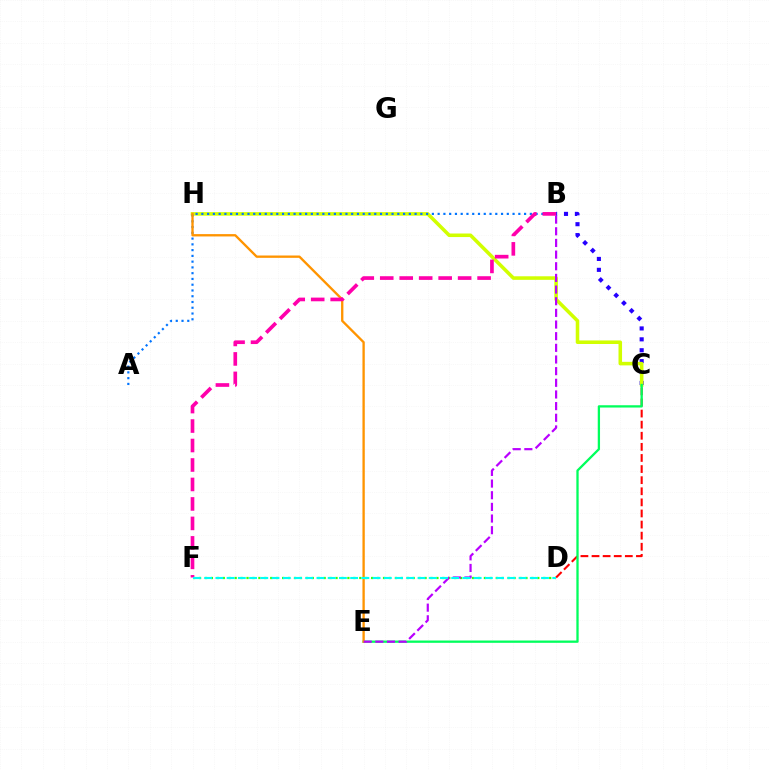{('D', 'F'): [{'color': '#3dff00', 'line_style': 'dotted', 'thickness': 1.61}, {'color': '#00fff6', 'line_style': 'dashed', 'thickness': 1.53}], ('B', 'C'): [{'color': '#2500ff', 'line_style': 'dotted', 'thickness': 2.96}], ('C', 'D'): [{'color': '#ff0000', 'line_style': 'dashed', 'thickness': 1.51}], ('C', 'H'): [{'color': '#d1ff00', 'line_style': 'solid', 'thickness': 2.56}], ('A', 'B'): [{'color': '#0074ff', 'line_style': 'dotted', 'thickness': 1.57}], ('C', 'E'): [{'color': '#00ff5c', 'line_style': 'solid', 'thickness': 1.65}], ('E', 'H'): [{'color': '#ff9400', 'line_style': 'solid', 'thickness': 1.68}], ('B', 'E'): [{'color': '#b900ff', 'line_style': 'dashed', 'thickness': 1.58}], ('B', 'F'): [{'color': '#ff00ac', 'line_style': 'dashed', 'thickness': 2.65}]}